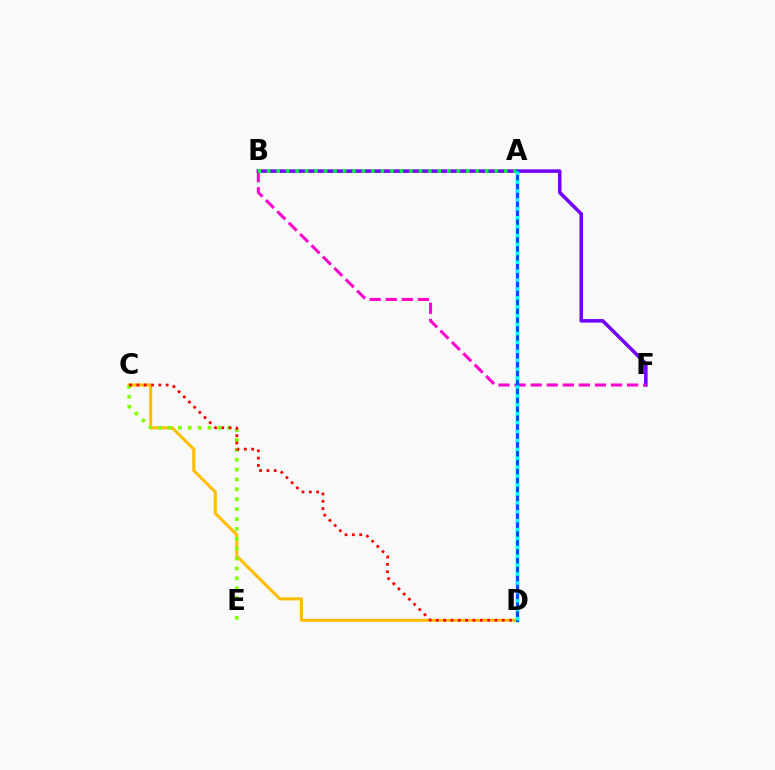{('C', 'D'): [{'color': '#ffbd00', 'line_style': 'solid', 'thickness': 2.2}, {'color': '#ff0000', 'line_style': 'dotted', 'thickness': 1.99}], ('C', 'E'): [{'color': '#84ff00', 'line_style': 'dotted', 'thickness': 2.68}], ('B', 'F'): [{'color': '#7200ff', 'line_style': 'solid', 'thickness': 2.54}, {'color': '#ff00cf', 'line_style': 'dashed', 'thickness': 2.18}], ('A', 'B'): [{'color': '#00ff39', 'line_style': 'dotted', 'thickness': 2.58}], ('A', 'D'): [{'color': '#004bff', 'line_style': 'solid', 'thickness': 2.35}, {'color': '#00fff6', 'line_style': 'dotted', 'thickness': 2.42}]}